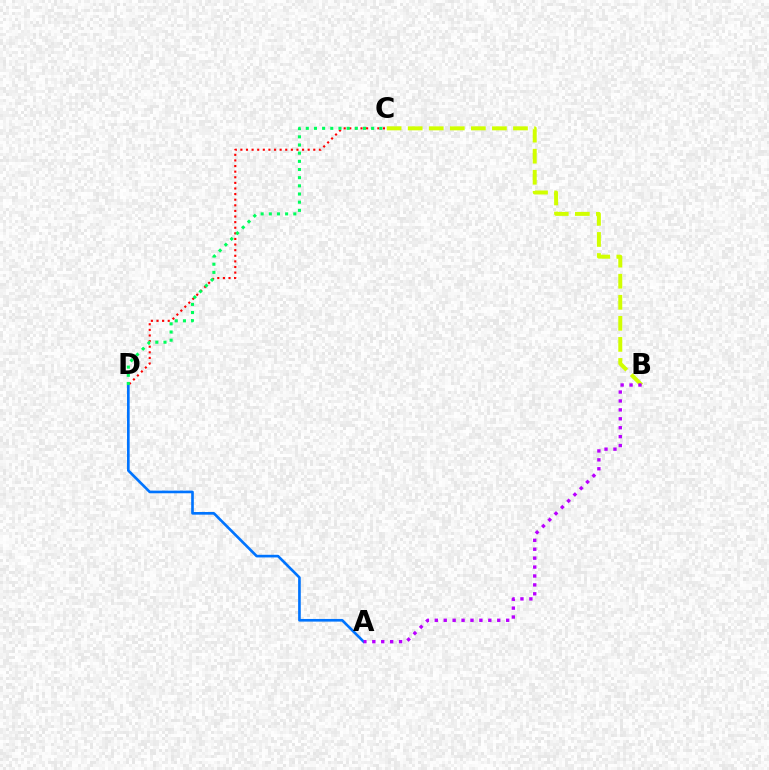{('C', 'D'): [{'color': '#ff0000', 'line_style': 'dotted', 'thickness': 1.52}, {'color': '#00ff5c', 'line_style': 'dotted', 'thickness': 2.22}], ('A', 'D'): [{'color': '#0074ff', 'line_style': 'solid', 'thickness': 1.91}], ('B', 'C'): [{'color': '#d1ff00', 'line_style': 'dashed', 'thickness': 2.86}], ('A', 'B'): [{'color': '#b900ff', 'line_style': 'dotted', 'thickness': 2.42}]}